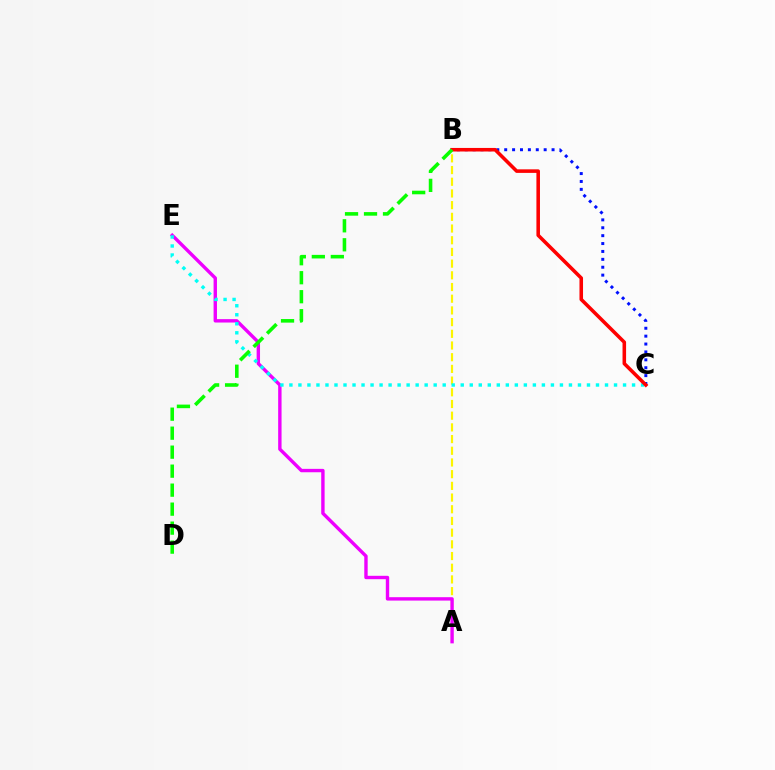{('A', 'B'): [{'color': '#fcf500', 'line_style': 'dashed', 'thickness': 1.59}], ('A', 'E'): [{'color': '#ee00ff', 'line_style': 'solid', 'thickness': 2.44}], ('B', 'C'): [{'color': '#0010ff', 'line_style': 'dotted', 'thickness': 2.14}, {'color': '#ff0000', 'line_style': 'solid', 'thickness': 2.56}], ('C', 'E'): [{'color': '#00fff6', 'line_style': 'dotted', 'thickness': 2.45}], ('B', 'D'): [{'color': '#08ff00', 'line_style': 'dashed', 'thickness': 2.58}]}